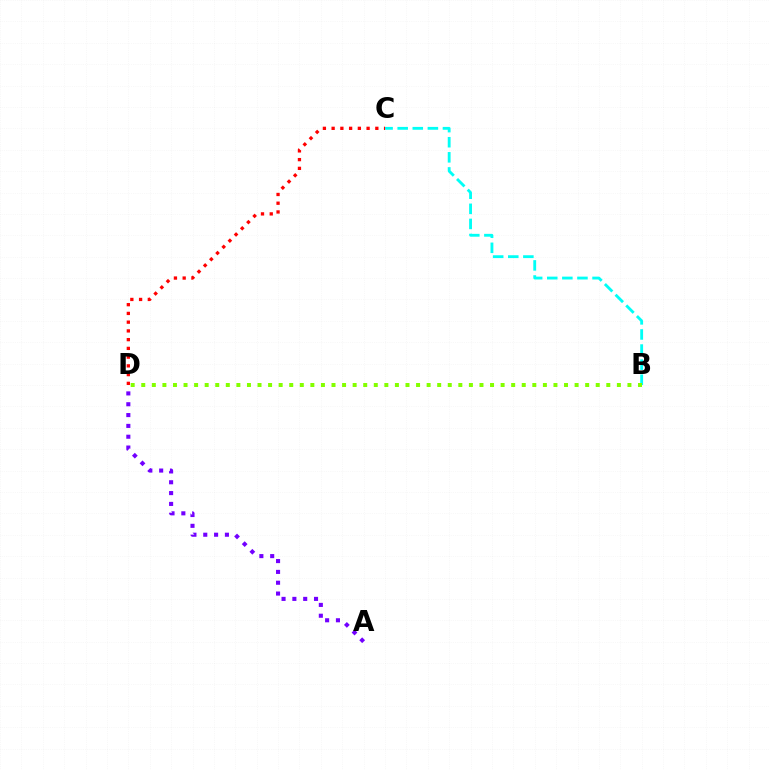{('B', 'C'): [{'color': '#00fff6', 'line_style': 'dashed', 'thickness': 2.05}], ('B', 'D'): [{'color': '#84ff00', 'line_style': 'dotted', 'thickness': 2.87}], ('C', 'D'): [{'color': '#ff0000', 'line_style': 'dotted', 'thickness': 2.38}], ('A', 'D'): [{'color': '#7200ff', 'line_style': 'dotted', 'thickness': 2.94}]}